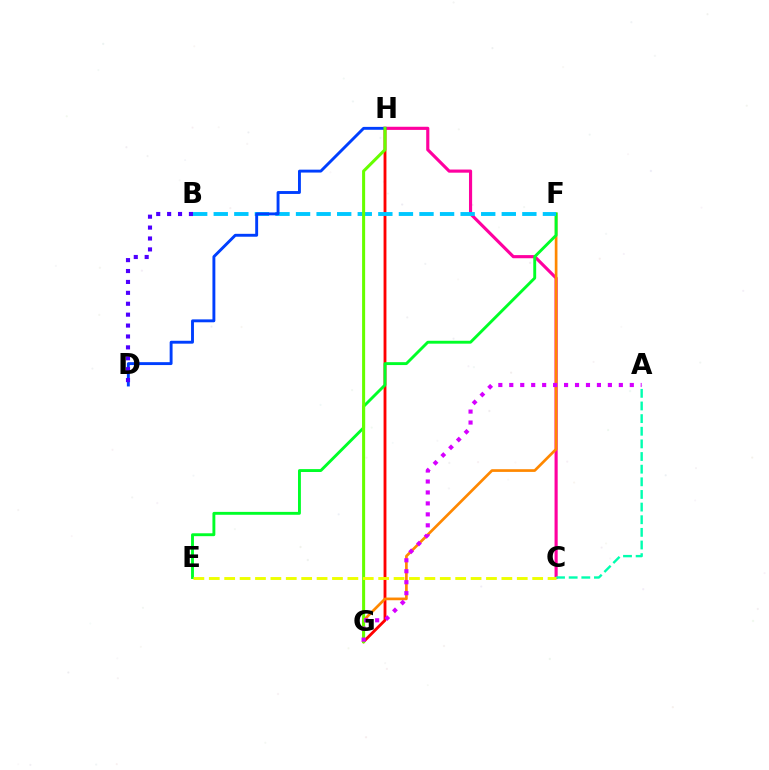{('C', 'H'): [{'color': '#ff00a0', 'line_style': 'solid', 'thickness': 2.26}], ('A', 'C'): [{'color': '#00ffaf', 'line_style': 'dashed', 'thickness': 1.72}], ('G', 'H'): [{'color': '#ff0000', 'line_style': 'solid', 'thickness': 2.05}, {'color': '#66ff00', 'line_style': 'solid', 'thickness': 2.19}], ('F', 'G'): [{'color': '#ff8800', 'line_style': 'solid', 'thickness': 1.94}], ('E', 'F'): [{'color': '#00ff27', 'line_style': 'solid', 'thickness': 2.08}], ('B', 'F'): [{'color': '#00c7ff', 'line_style': 'dashed', 'thickness': 2.79}], ('D', 'H'): [{'color': '#003fff', 'line_style': 'solid', 'thickness': 2.09}], ('B', 'D'): [{'color': '#4f00ff', 'line_style': 'dotted', 'thickness': 2.96}], ('C', 'E'): [{'color': '#eeff00', 'line_style': 'dashed', 'thickness': 2.09}], ('A', 'G'): [{'color': '#d600ff', 'line_style': 'dotted', 'thickness': 2.98}]}